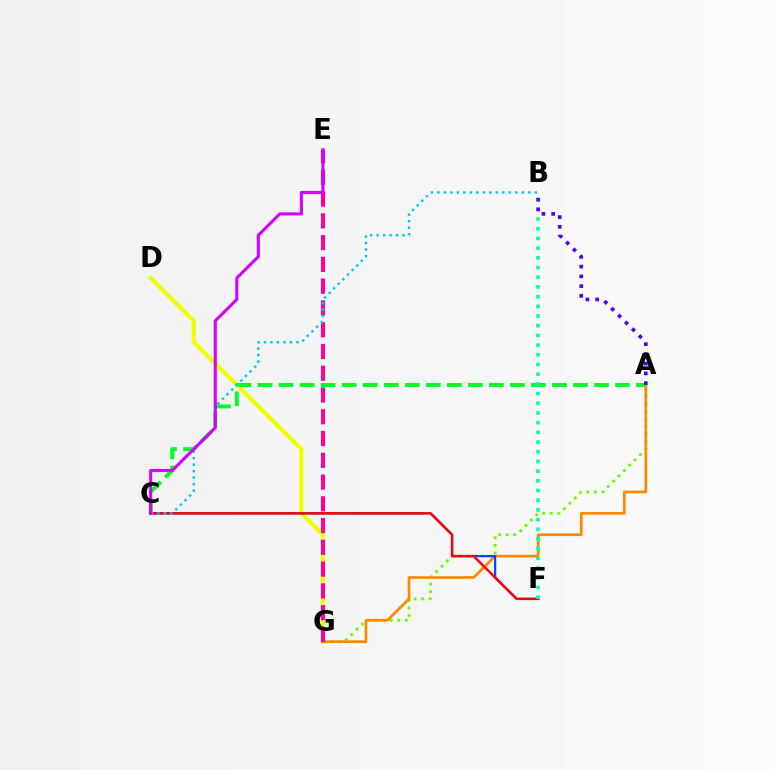{('D', 'G'): [{'color': '#eeff00', 'line_style': 'solid', 'thickness': 2.97}], ('A', 'C'): [{'color': '#00ff27', 'line_style': 'dashed', 'thickness': 2.86}], ('A', 'G'): [{'color': '#66ff00', 'line_style': 'dotted', 'thickness': 2.05}, {'color': '#ff8800', 'line_style': 'solid', 'thickness': 1.96}], ('E', 'G'): [{'color': '#ff00a0', 'line_style': 'dashed', 'thickness': 2.96}], ('C', 'F'): [{'color': '#003fff', 'line_style': 'solid', 'thickness': 1.54}, {'color': '#ff0000', 'line_style': 'solid', 'thickness': 1.75}], ('B', 'C'): [{'color': '#00c7ff', 'line_style': 'dotted', 'thickness': 1.77}], ('B', 'F'): [{'color': '#00ffaf', 'line_style': 'dotted', 'thickness': 2.63}], ('C', 'E'): [{'color': '#d600ff', 'line_style': 'solid', 'thickness': 2.23}], ('A', 'B'): [{'color': '#4f00ff', 'line_style': 'dotted', 'thickness': 2.65}]}